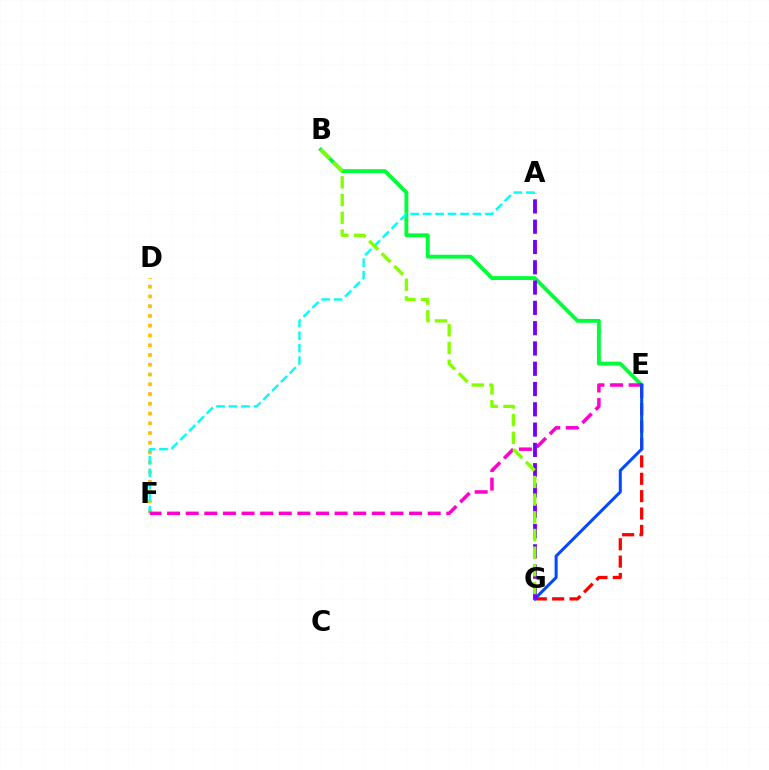{('D', 'F'): [{'color': '#ffbd00', 'line_style': 'dotted', 'thickness': 2.65}], ('E', 'G'): [{'color': '#ff0000', 'line_style': 'dashed', 'thickness': 2.36}, {'color': '#004bff', 'line_style': 'solid', 'thickness': 2.18}], ('B', 'E'): [{'color': '#00ff39', 'line_style': 'solid', 'thickness': 2.78}], ('A', 'F'): [{'color': '#00fff6', 'line_style': 'dashed', 'thickness': 1.69}], ('E', 'F'): [{'color': '#ff00cf', 'line_style': 'dashed', 'thickness': 2.53}], ('A', 'G'): [{'color': '#7200ff', 'line_style': 'dashed', 'thickness': 2.76}], ('B', 'G'): [{'color': '#84ff00', 'line_style': 'dashed', 'thickness': 2.4}]}